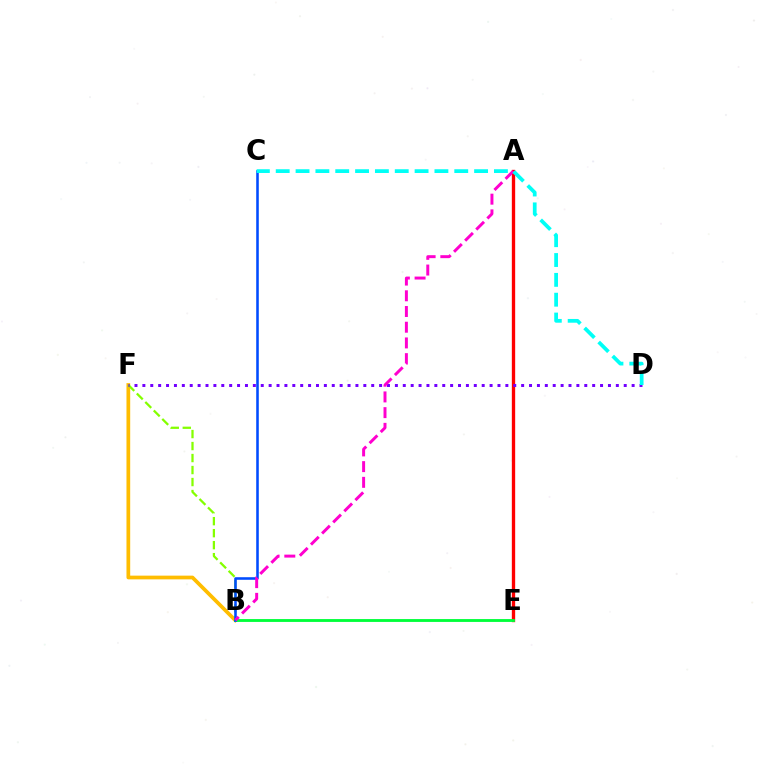{('A', 'E'): [{'color': '#ff0000', 'line_style': 'solid', 'thickness': 2.4}], ('B', 'F'): [{'color': '#ffbd00', 'line_style': 'solid', 'thickness': 2.68}, {'color': '#84ff00', 'line_style': 'dashed', 'thickness': 1.63}], ('B', 'E'): [{'color': '#00ff39', 'line_style': 'solid', 'thickness': 2.05}], ('D', 'F'): [{'color': '#7200ff', 'line_style': 'dotted', 'thickness': 2.14}], ('B', 'C'): [{'color': '#004bff', 'line_style': 'solid', 'thickness': 1.85}], ('A', 'B'): [{'color': '#ff00cf', 'line_style': 'dashed', 'thickness': 2.13}], ('C', 'D'): [{'color': '#00fff6', 'line_style': 'dashed', 'thickness': 2.7}]}